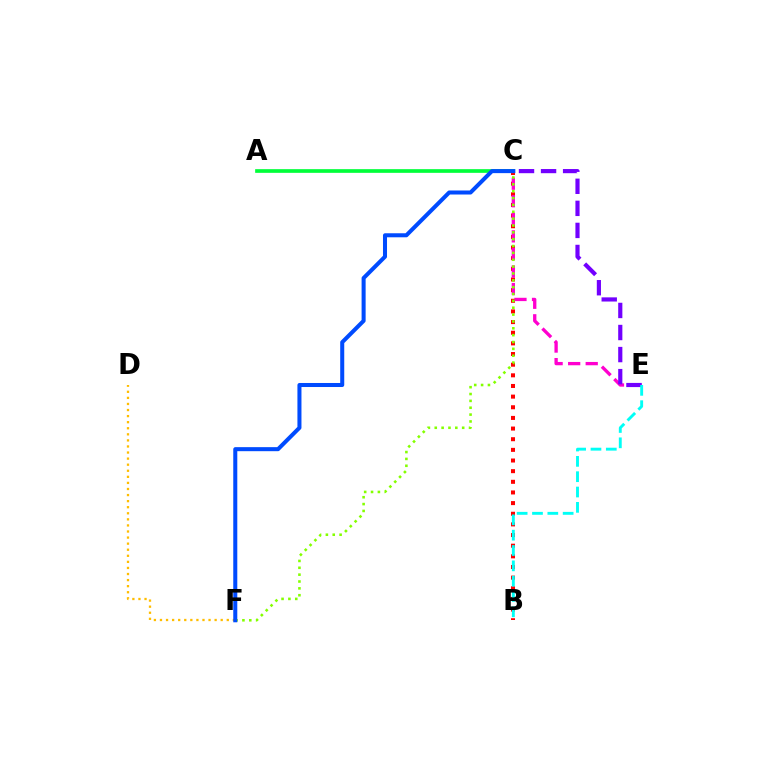{('A', 'C'): [{'color': '#00ff39', 'line_style': 'solid', 'thickness': 2.65}], ('B', 'C'): [{'color': '#ff0000', 'line_style': 'dotted', 'thickness': 2.89}], ('C', 'E'): [{'color': '#ff00cf', 'line_style': 'dashed', 'thickness': 2.39}, {'color': '#7200ff', 'line_style': 'dashed', 'thickness': 3.0}], ('B', 'E'): [{'color': '#00fff6', 'line_style': 'dashed', 'thickness': 2.08}], ('C', 'F'): [{'color': '#84ff00', 'line_style': 'dotted', 'thickness': 1.86}, {'color': '#004bff', 'line_style': 'solid', 'thickness': 2.9}], ('D', 'F'): [{'color': '#ffbd00', 'line_style': 'dotted', 'thickness': 1.65}]}